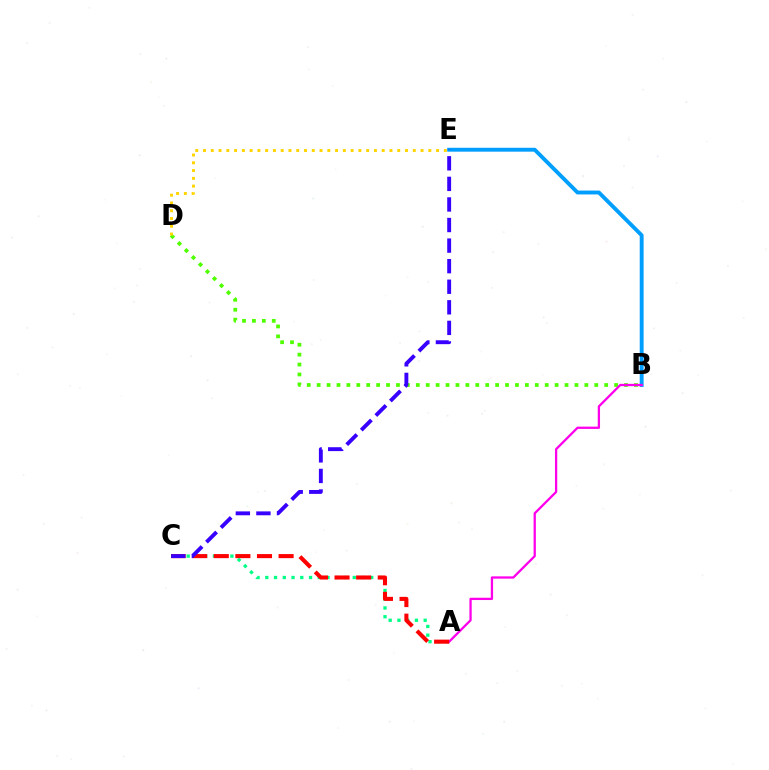{('B', 'D'): [{'color': '#4fff00', 'line_style': 'dotted', 'thickness': 2.69}], ('B', 'E'): [{'color': '#009eff', 'line_style': 'solid', 'thickness': 2.8}], ('A', 'C'): [{'color': '#00ff86', 'line_style': 'dotted', 'thickness': 2.38}, {'color': '#ff0000', 'line_style': 'dashed', 'thickness': 2.93}], ('A', 'B'): [{'color': '#ff00ed', 'line_style': 'solid', 'thickness': 1.65}], ('C', 'E'): [{'color': '#3700ff', 'line_style': 'dashed', 'thickness': 2.79}], ('D', 'E'): [{'color': '#ffd500', 'line_style': 'dotted', 'thickness': 2.11}]}